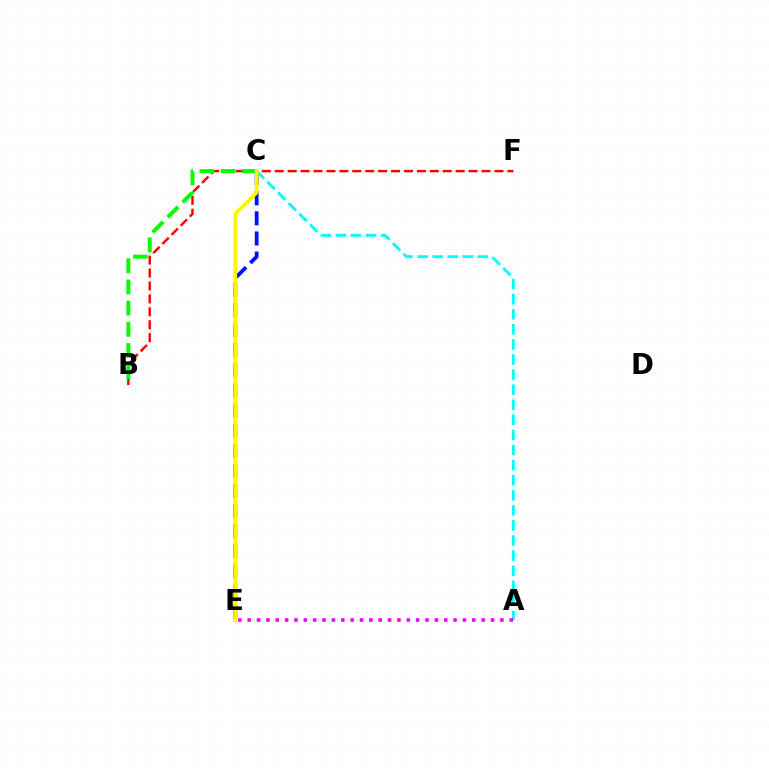{('C', 'E'): [{'color': '#0010ff', 'line_style': 'dashed', 'thickness': 2.73}, {'color': '#fcf500', 'line_style': 'solid', 'thickness': 2.67}], ('A', 'C'): [{'color': '#00fff6', 'line_style': 'dashed', 'thickness': 2.05}], ('A', 'E'): [{'color': '#ee00ff', 'line_style': 'dotted', 'thickness': 2.54}], ('B', 'F'): [{'color': '#ff0000', 'line_style': 'dashed', 'thickness': 1.76}], ('B', 'C'): [{'color': '#08ff00', 'line_style': 'dashed', 'thickness': 2.88}]}